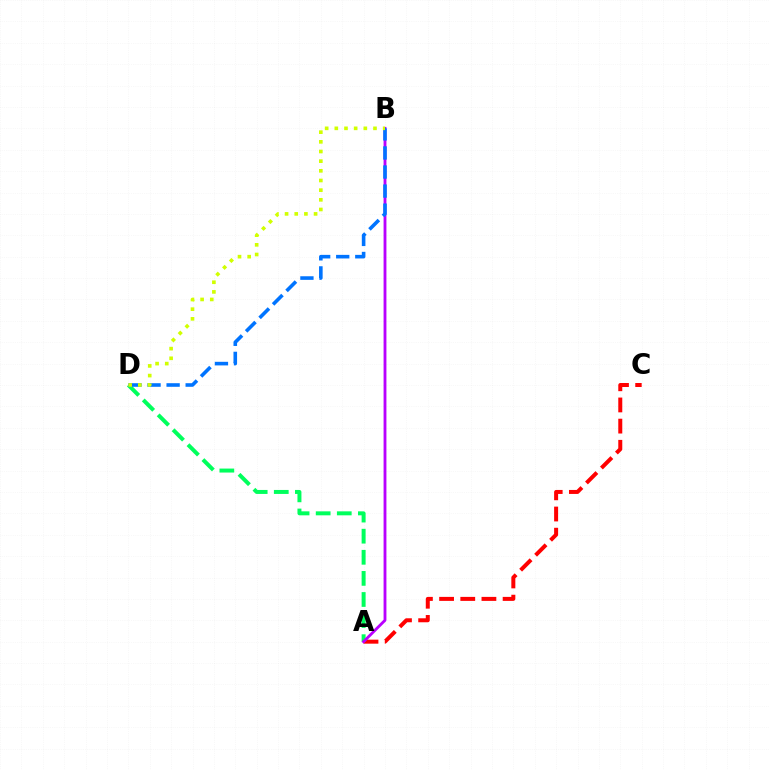{('A', 'C'): [{'color': '#ff0000', 'line_style': 'dashed', 'thickness': 2.88}], ('A', 'D'): [{'color': '#00ff5c', 'line_style': 'dashed', 'thickness': 2.87}], ('A', 'B'): [{'color': '#b900ff', 'line_style': 'solid', 'thickness': 2.05}], ('B', 'D'): [{'color': '#0074ff', 'line_style': 'dashed', 'thickness': 2.59}, {'color': '#d1ff00', 'line_style': 'dotted', 'thickness': 2.63}]}